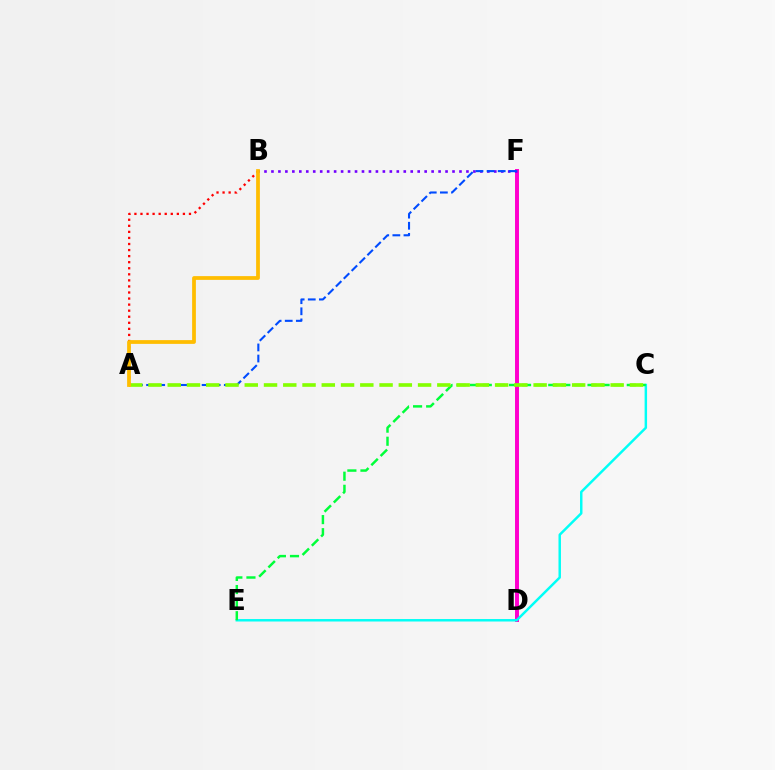{('D', 'F'): [{'color': '#ff00cf', 'line_style': 'solid', 'thickness': 2.85}], ('B', 'F'): [{'color': '#7200ff', 'line_style': 'dotted', 'thickness': 1.89}], ('C', 'E'): [{'color': '#00fff6', 'line_style': 'solid', 'thickness': 1.77}, {'color': '#00ff39', 'line_style': 'dashed', 'thickness': 1.78}], ('A', 'B'): [{'color': '#ff0000', 'line_style': 'dotted', 'thickness': 1.65}, {'color': '#ffbd00', 'line_style': 'solid', 'thickness': 2.7}], ('A', 'F'): [{'color': '#004bff', 'line_style': 'dashed', 'thickness': 1.51}], ('A', 'C'): [{'color': '#84ff00', 'line_style': 'dashed', 'thickness': 2.62}]}